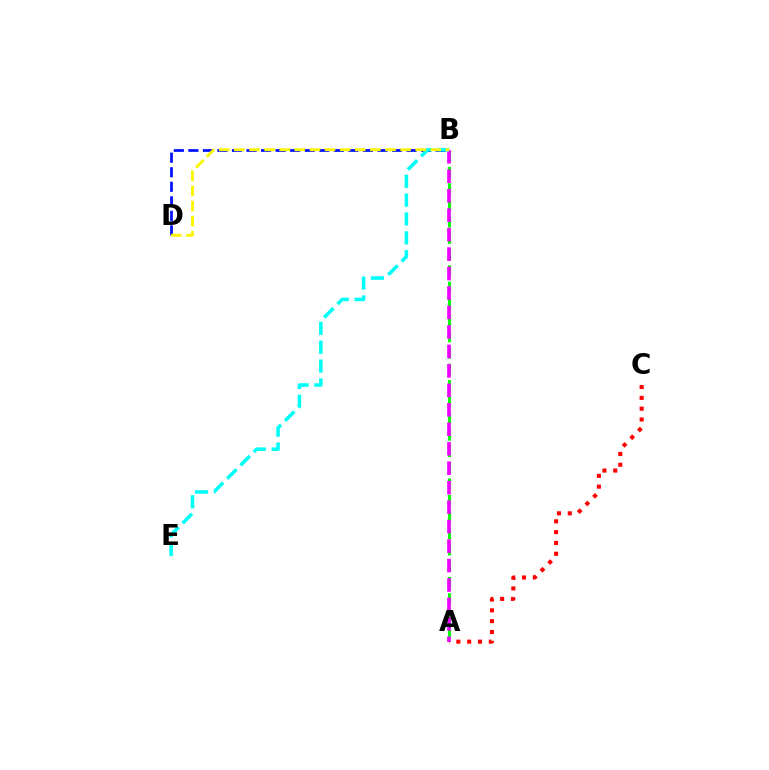{('A', 'C'): [{'color': '#ff0000', 'line_style': 'dotted', 'thickness': 2.94}], ('A', 'B'): [{'color': '#08ff00', 'line_style': 'dashed', 'thickness': 2.23}, {'color': '#ee00ff', 'line_style': 'dashed', 'thickness': 2.64}], ('B', 'D'): [{'color': '#0010ff', 'line_style': 'dashed', 'thickness': 1.98}, {'color': '#fcf500', 'line_style': 'dashed', 'thickness': 2.05}], ('B', 'E'): [{'color': '#00fff6', 'line_style': 'dashed', 'thickness': 2.56}]}